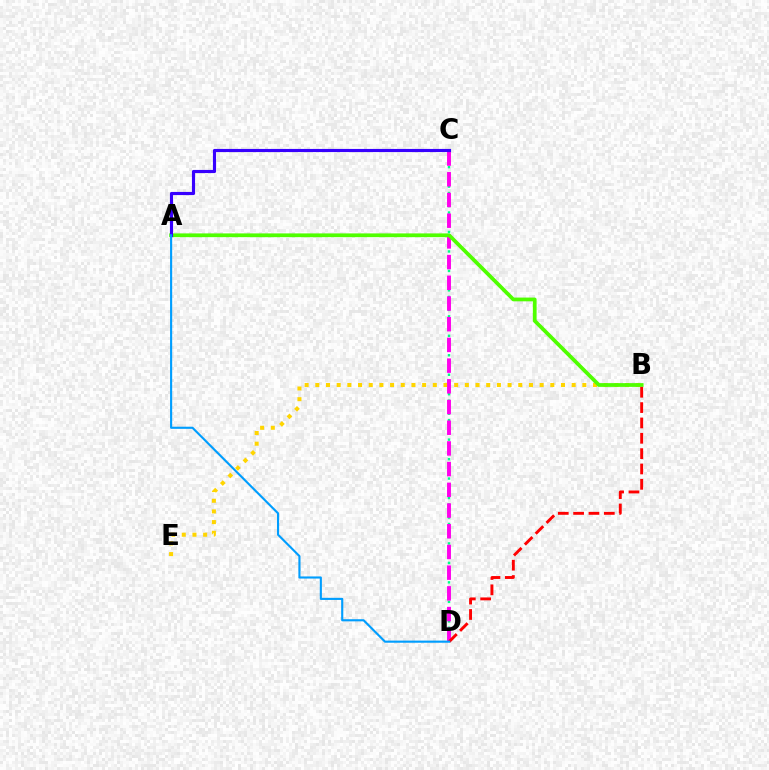{('B', 'E'): [{'color': '#ffd500', 'line_style': 'dotted', 'thickness': 2.9}], ('C', 'D'): [{'color': '#00ff86', 'line_style': 'dotted', 'thickness': 1.76}, {'color': '#ff00ed', 'line_style': 'dashed', 'thickness': 2.81}], ('A', 'B'): [{'color': '#4fff00', 'line_style': 'solid', 'thickness': 2.7}], ('A', 'C'): [{'color': '#3700ff', 'line_style': 'solid', 'thickness': 2.26}], ('B', 'D'): [{'color': '#ff0000', 'line_style': 'dashed', 'thickness': 2.08}], ('A', 'D'): [{'color': '#009eff', 'line_style': 'solid', 'thickness': 1.53}]}